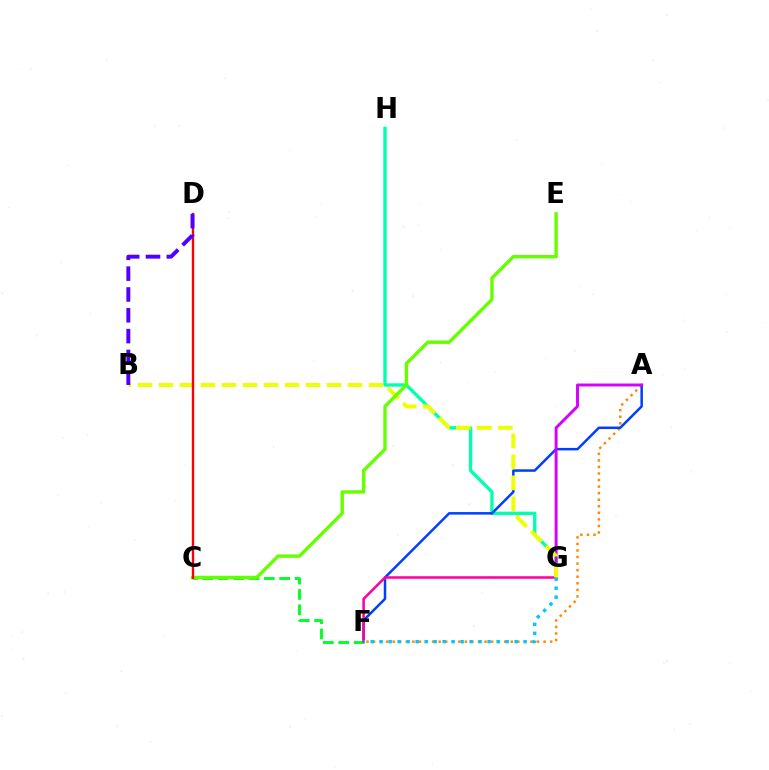{('G', 'H'): [{'color': '#00ffaf', 'line_style': 'solid', 'thickness': 2.41}], ('A', 'F'): [{'color': '#ff8800', 'line_style': 'dotted', 'thickness': 1.78}, {'color': '#003fff', 'line_style': 'solid', 'thickness': 1.8}], ('A', 'G'): [{'color': '#d600ff', 'line_style': 'solid', 'thickness': 2.12}], ('C', 'F'): [{'color': '#00ff27', 'line_style': 'dashed', 'thickness': 2.09}], ('F', 'G'): [{'color': '#ff00a0', 'line_style': 'solid', 'thickness': 1.83}, {'color': '#00c7ff', 'line_style': 'dotted', 'thickness': 2.44}], ('B', 'G'): [{'color': '#eeff00', 'line_style': 'dashed', 'thickness': 2.85}], ('C', 'E'): [{'color': '#66ff00', 'line_style': 'solid', 'thickness': 2.45}], ('C', 'D'): [{'color': '#ff0000', 'line_style': 'solid', 'thickness': 1.7}], ('B', 'D'): [{'color': '#4f00ff', 'line_style': 'dashed', 'thickness': 2.83}]}